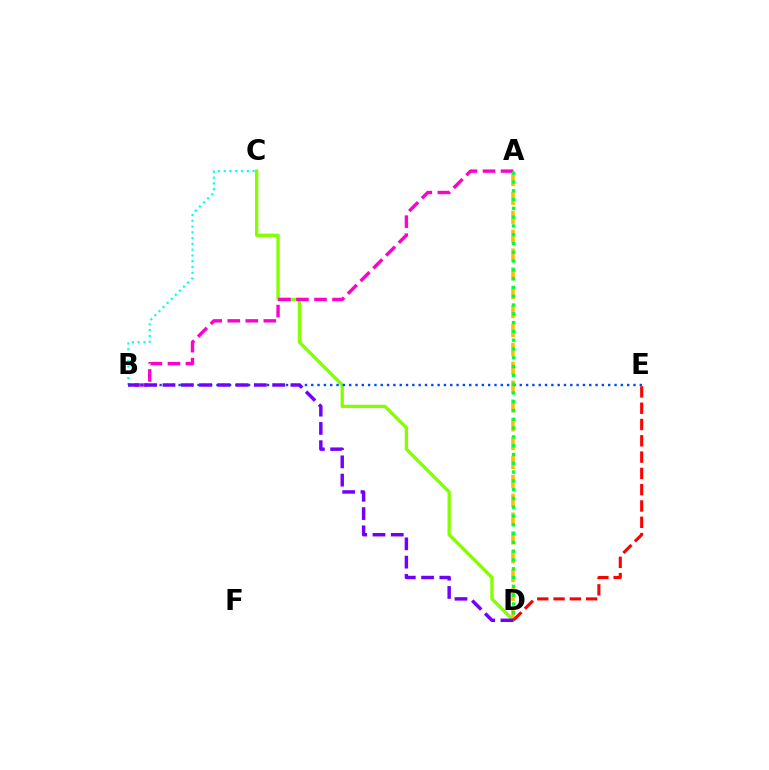{('C', 'D'): [{'color': '#84ff00', 'line_style': 'solid', 'thickness': 2.39}], ('A', 'D'): [{'color': '#ffbd00', 'line_style': 'dashed', 'thickness': 2.56}, {'color': '#00ff39', 'line_style': 'dotted', 'thickness': 2.39}], ('D', 'E'): [{'color': '#ff0000', 'line_style': 'dashed', 'thickness': 2.21}], ('B', 'C'): [{'color': '#00fff6', 'line_style': 'dotted', 'thickness': 1.57}], ('A', 'B'): [{'color': '#ff00cf', 'line_style': 'dashed', 'thickness': 2.45}], ('B', 'E'): [{'color': '#004bff', 'line_style': 'dotted', 'thickness': 1.72}], ('B', 'D'): [{'color': '#7200ff', 'line_style': 'dashed', 'thickness': 2.48}]}